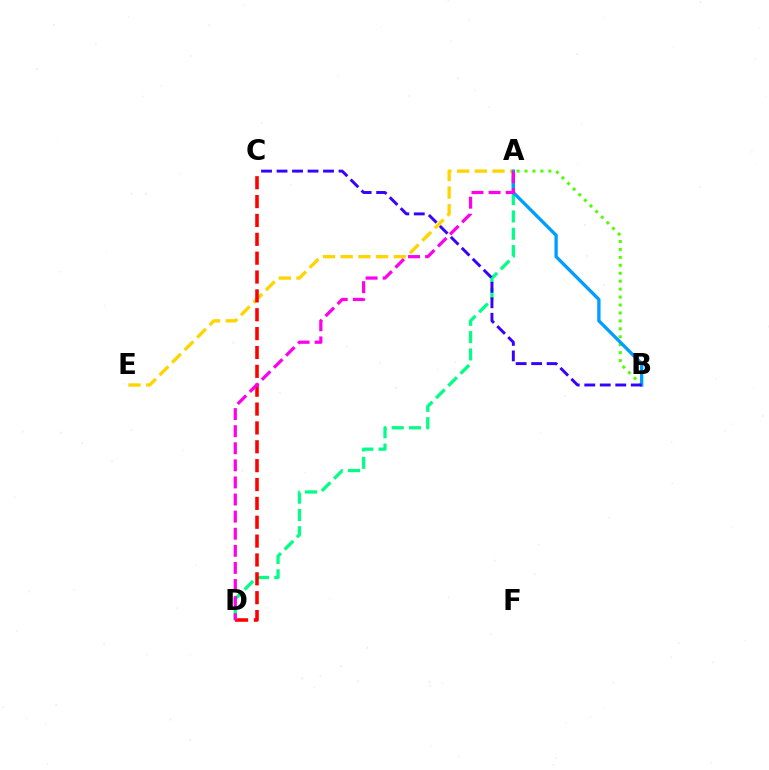{('A', 'D'): [{'color': '#00ff86', 'line_style': 'dashed', 'thickness': 2.35}, {'color': '#ff00ed', 'line_style': 'dashed', 'thickness': 2.32}], ('A', 'E'): [{'color': '#ffd500', 'line_style': 'dashed', 'thickness': 2.4}], ('C', 'D'): [{'color': '#ff0000', 'line_style': 'dashed', 'thickness': 2.56}], ('A', 'B'): [{'color': '#4fff00', 'line_style': 'dotted', 'thickness': 2.16}, {'color': '#009eff', 'line_style': 'solid', 'thickness': 2.39}], ('B', 'C'): [{'color': '#3700ff', 'line_style': 'dashed', 'thickness': 2.11}]}